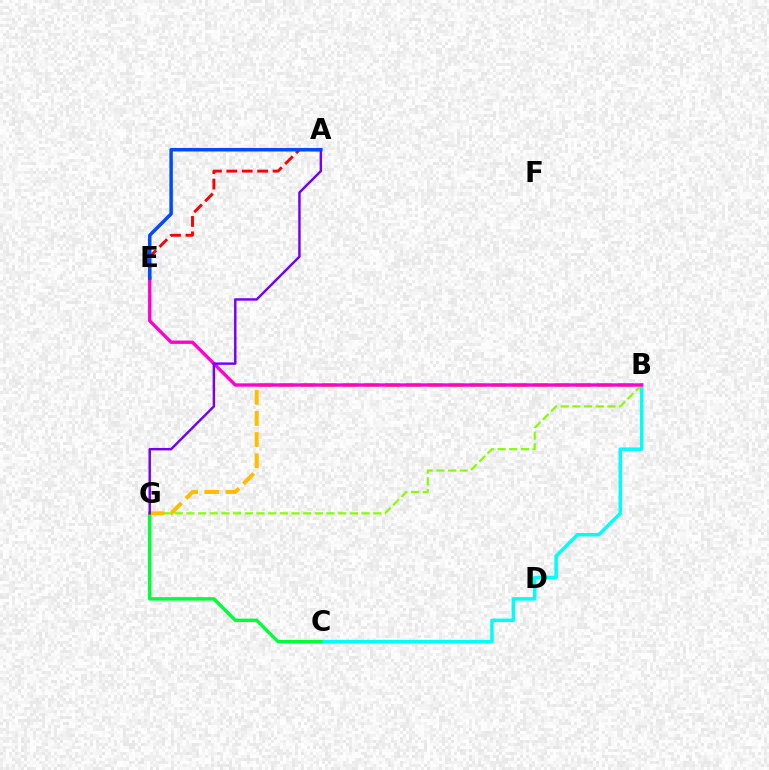{('B', 'G'): [{'color': '#84ff00', 'line_style': 'dashed', 'thickness': 1.59}, {'color': '#ffbd00', 'line_style': 'dashed', 'thickness': 2.88}], ('B', 'C'): [{'color': '#00fff6', 'line_style': 'solid', 'thickness': 2.52}], ('A', 'E'): [{'color': '#ff0000', 'line_style': 'dashed', 'thickness': 2.09}, {'color': '#004bff', 'line_style': 'solid', 'thickness': 2.53}], ('C', 'G'): [{'color': '#00ff39', 'line_style': 'solid', 'thickness': 2.46}], ('B', 'E'): [{'color': '#ff00cf', 'line_style': 'solid', 'thickness': 2.4}], ('A', 'G'): [{'color': '#7200ff', 'line_style': 'solid', 'thickness': 1.76}]}